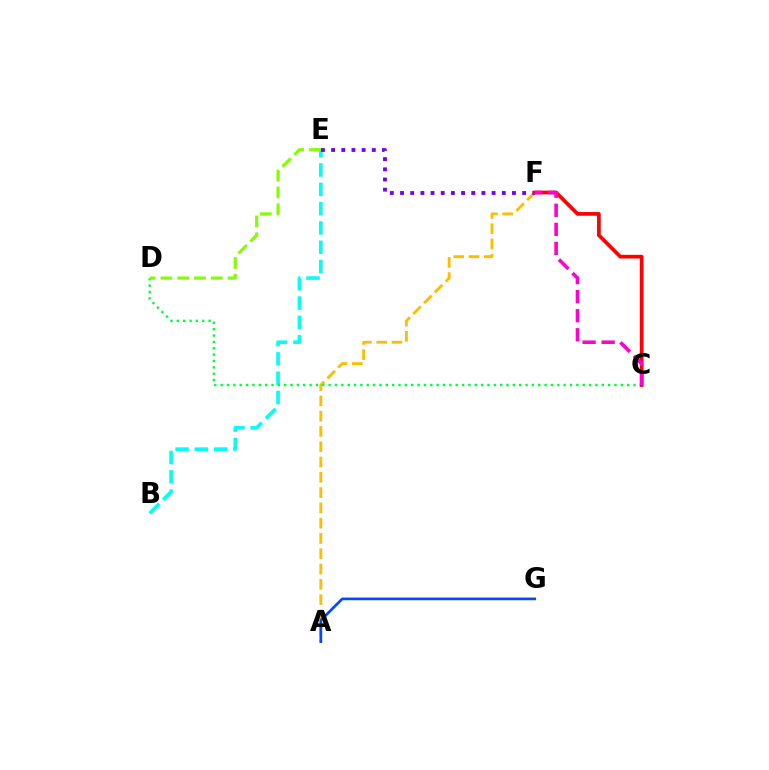{('B', 'E'): [{'color': '#00fff6', 'line_style': 'dashed', 'thickness': 2.62}], ('A', 'F'): [{'color': '#ffbd00', 'line_style': 'dashed', 'thickness': 2.08}], ('E', 'F'): [{'color': '#7200ff', 'line_style': 'dotted', 'thickness': 2.76}], ('C', 'D'): [{'color': '#00ff39', 'line_style': 'dotted', 'thickness': 1.73}], ('A', 'G'): [{'color': '#004bff', 'line_style': 'solid', 'thickness': 1.94}], ('C', 'F'): [{'color': '#ff0000', 'line_style': 'solid', 'thickness': 2.67}, {'color': '#ff00cf', 'line_style': 'dashed', 'thickness': 2.59}], ('D', 'E'): [{'color': '#84ff00', 'line_style': 'dashed', 'thickness': 2.28}]}